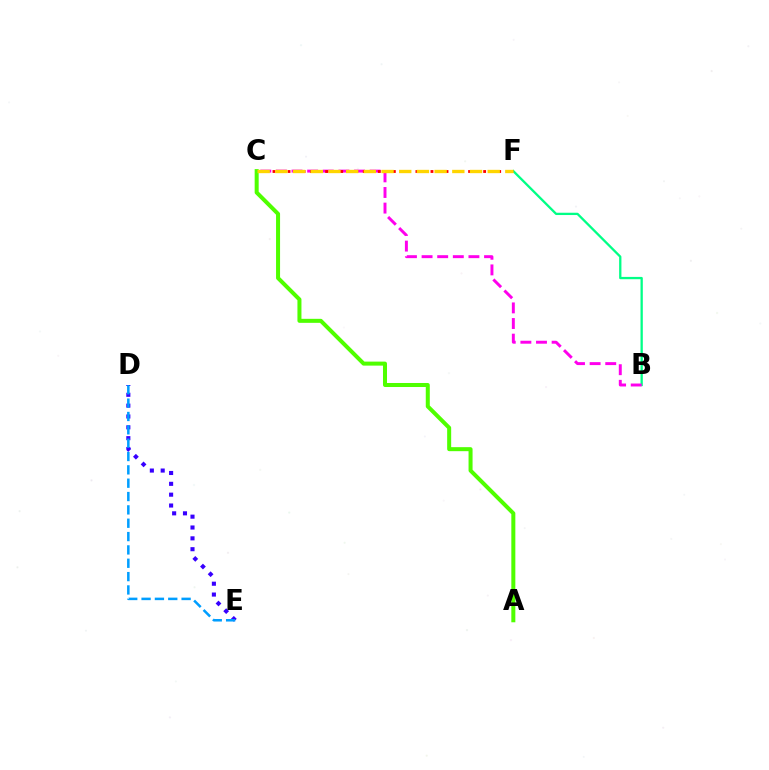{('B', 'F'): [{'color': '#00ff86', 'line_style': 'solid', 'thickness': 1.66}], ('D', 'E'): [{'color': '#3700ff', 'line_style': 'dotted', 'thickness': 2.95}, {'color': '#009eff', 'line_style': 'dashed', 'thickness': 1.81}], ('B', 'C'): [{'color': '#ff00ed', 'line_style': 'dashed', 'thickness': 2.12}], ('C', 'F'): [{'color': '#ff0000', 'line_style': 'dotted', 'thickness': 2.04}, {'color': '#ffd500', 'line_style': 'dashed', 'thickness': 2.4}], ('A', 'C'): [{'color': '#4fff00', 'line_style': 'solid', 'thickness': 2.89}]}